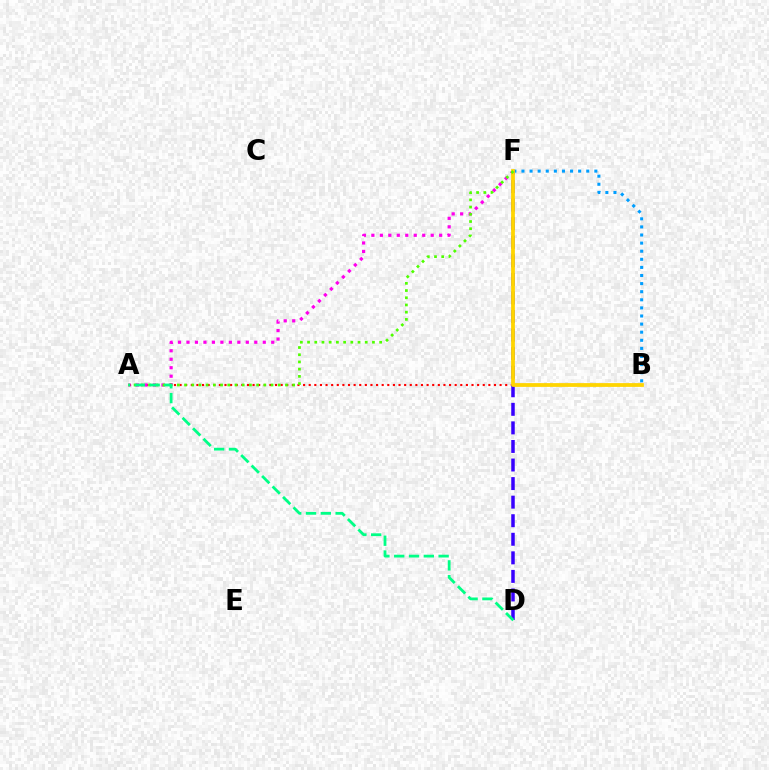{('B', 'F'): [{'color': '#009eff', 'line_style': 'dotted', 'thickness': 2.2}, {'color': '#ffd500', 'line_style': 'solid', 'thickness': 2.71}], ('A', 'B'): [{'color': '#ff0000', 'line_style': 'dotted', 'thickness': 1.53}], ('D', 'F'): [{'color': '#3700ff', 'line_style': 'dashed', 'thickness': 2.52}], ('A', 'F'): [{'color': '#ff00ed', 'line_style': 'dotted', 'thickness': 2.3}, {'color': '#4fff00', 'line_style': 'dotted', 'thickness': 1.96}], ('A', 'D'): [{'color': '#00ff86', 'line_style': 'dashed', 'thickness': 2.01}]}